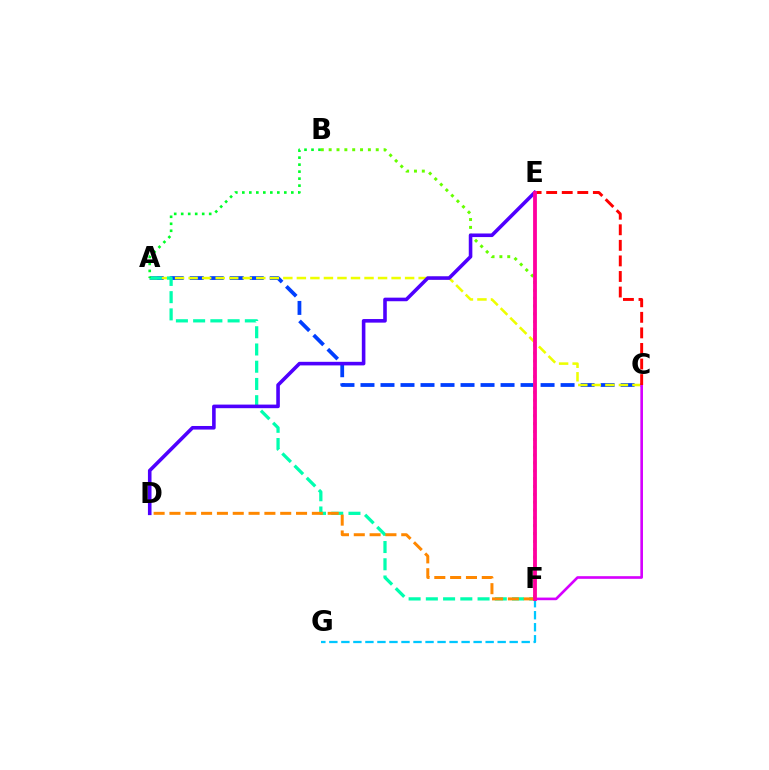{('A', 'C'): [{'color': '#003fff', 'line_style': 'dashed', 'thickness': 2.72}, {'color': '#eeff00', 'line_style': 'dashed', 'thickness': 1.84}], ('F', 'G'): [{'color': '#00c7ff', 'line_style': 'dashed', 'thickness': 1.63}], ('A', 'F'): [{'color': '#00ffaf', 'line_style': 'dashed', 'thickness': 2.34}], ('B', 'F'): [{'color': '#66ff00', 'line_style': 'dotted', 'thickness': 2.13}], ('C', 'F'): [{'color': '#d600ff', 'line_style': 'solid', 'thickness': 1.9}], ('C', 'E'): [{'color': '#ff0000', 'line_style': 'dashed', 'thickness': 2.11}], ('D', 'F'): [{'color': '#ff8800', 'line_style': 'dashed', 'thickness': 2.15}], ('A', 'B'): [{'color': '#00ff27', 'line_style': 'dotted', 'thickness': 1.9}], ('D', 'E'): [{'color': '#4f00ff', 'line_style': 'solid', 'thickness': 2.58}], ('E', 'F'): [{'color': '#ff00a0', 'line_style': 'solid', 'thickness': 2.75}]}